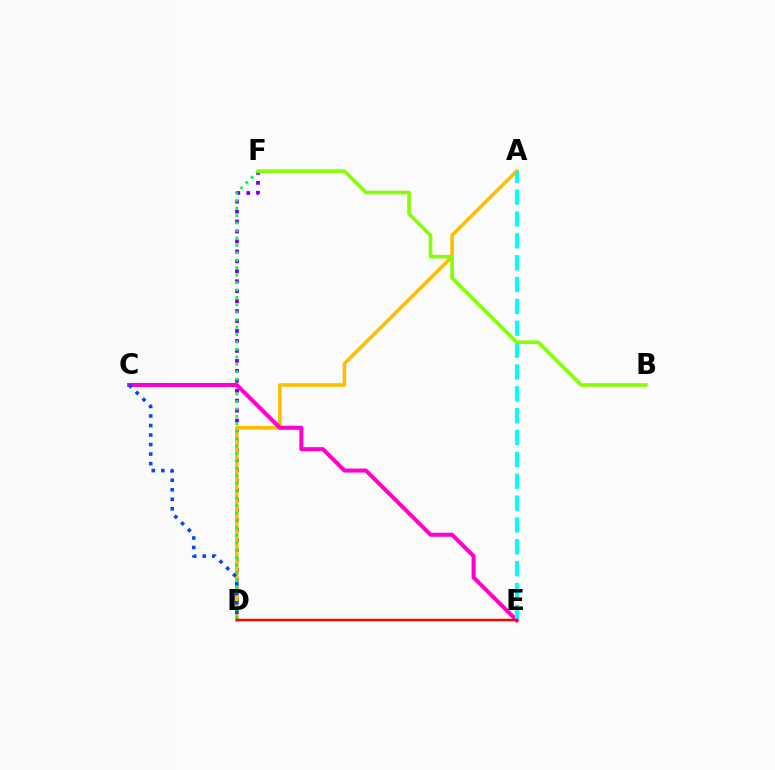{('D', 'F'): [{'color': '#7200ff', 'line_style': 'dotted', 'thickness': 2.7}, {'color': '#00ff39', 'line_style': 'dotted', 'thickness': 2.02}], ('A', 'D'): [{'color': '#ffbd00', 'line_style': 'solid', 'thickness': 2.58}], ('C', 'E'): [{'color': '#ff00cf', 'line_style': 'solid', 'thickness': 2.91}], ('A', 'E'): [{'color': '#00fff6', 'line_style': 'dashed', 'thickness': 2.97}], ('D', 'E'): [{'color': '#ff0000', 'line_style': 'solid', 'thickness': 1.76}], ('C', 'D'): [{'color': '#004bff', 'line_style': 'dotted', 'thickness': 2.59}], ('B', 'F'): [{'color': '#84ff00', 'line_style': 'solid', 'thickness': 2.59}]}